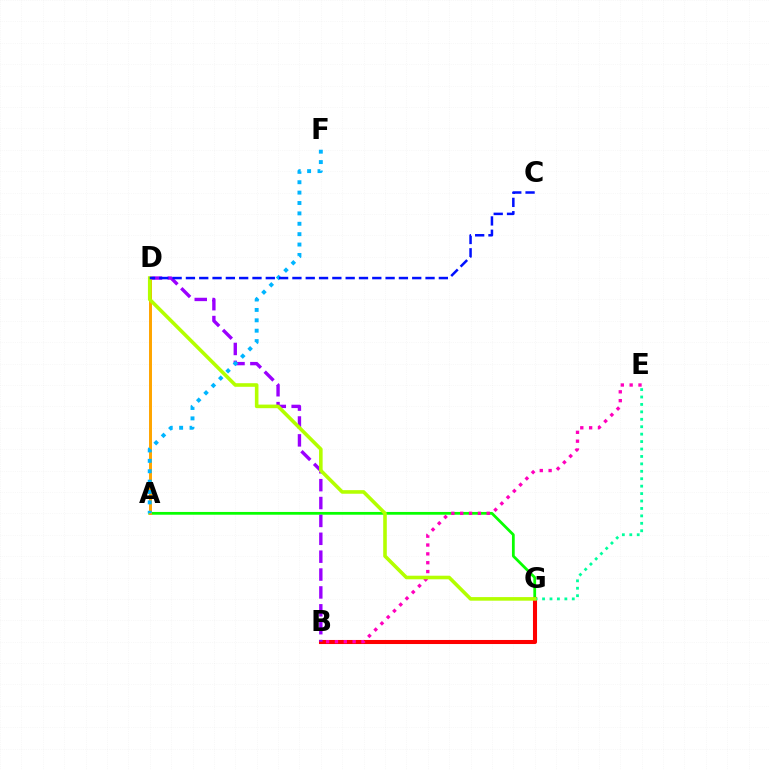{('A', 'G'): [{'color': '#08ff00', 'line_style': 'solid', 'thickness': 1.99}], ('B', 'G'): [{'color': '#ff0000', 'line_style': 'solid', 'thickness': 2.93}], ('B', 'D'): [{'color': '#9b00ff', 'line_style': 'dashed', 'thickness': 2.43}], ('B', 'E'): [{'color': '#ff00bd', 'line_style': 'dotted', 'thickness': 2.4}], ('A', 'D'): [{'color': '#ffa500', 'line_style': 'solid', 'thickness': 2.14}], ('E', 'G'): [{'color': '#00ff9d', 'line_style': 'dotted', 'thickness': 2.02}], ('D', 'G'): [{'color': '#b3ff00', 'line_style': 'solid', 'thickness': 2.59}], ('A', 'F'): [{'color': '#00b5ff', 'line_style': 'dotted', 'thickness': 2.82}], ('C', 'D'): [{'color': '#0010ff', 'line_style': 'dashed', 'thickness': 1.81}]}